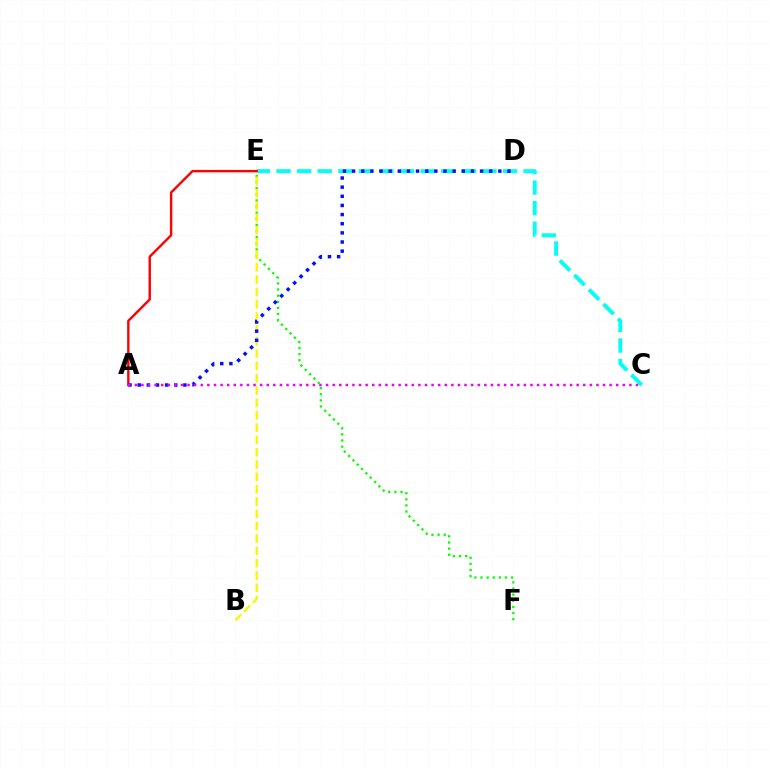{('E', 'F'): [{'color': '#08ff00', 'line_style': 'dotted', 'thickness': 1.66}], ('C', 'E'): [{'color': '#00fff6', 'line_style': 'dashed', 'thickness': 2.8}], ('B', 'E'): [{'color': '#fcf500', 'line_style': 'dashed', 'thickness': 1.68}], ('A', 'E'): [{'color': '#ff0000', 'line_style': 'solid', 'thickness': 1.72}], ('A', 'D'): [{'color': '#0010ff', 'line_style': 'dotted', 'thickness': 2.48}], ('A', 'C'): [{'color': '#ee00ff', 'line_style': 'dotted', 'thickness': 1.79}]}